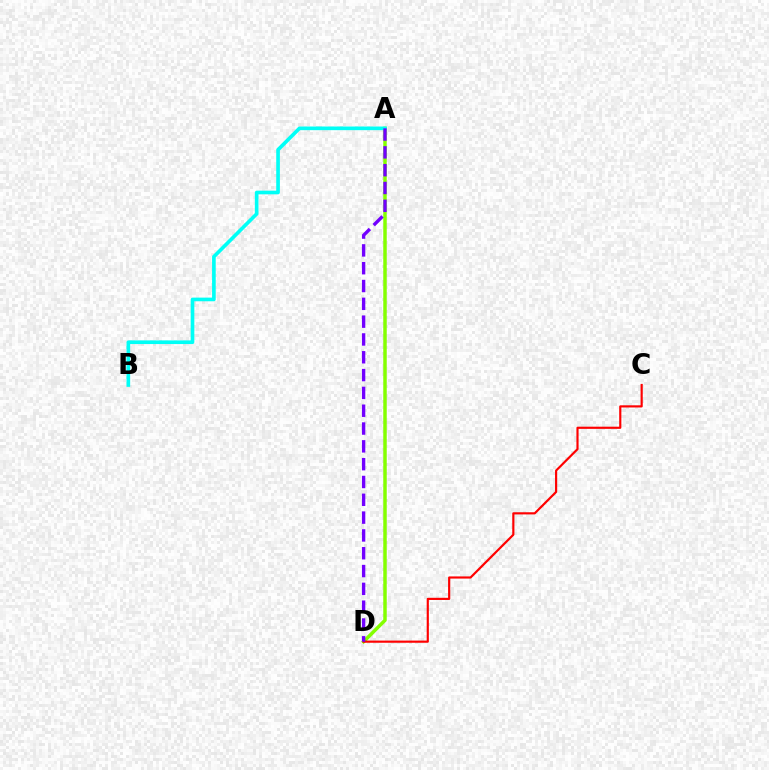{('A', 'D'): [{'color': '#84ff00', 'line_style': 'solid', 'thickness': 2.51}, {'color': '#7200ff', 'line_style': 'dashed', 'thickness': 2.42}], ('C', 'D'): [{'color': '#ff0000', 'line_style': 'solid', 'thickness': 1.56}], ('A', 'B'): [{'color': '#00fff6', 'line_style': 'solid', 'thickness': 2.63}]}